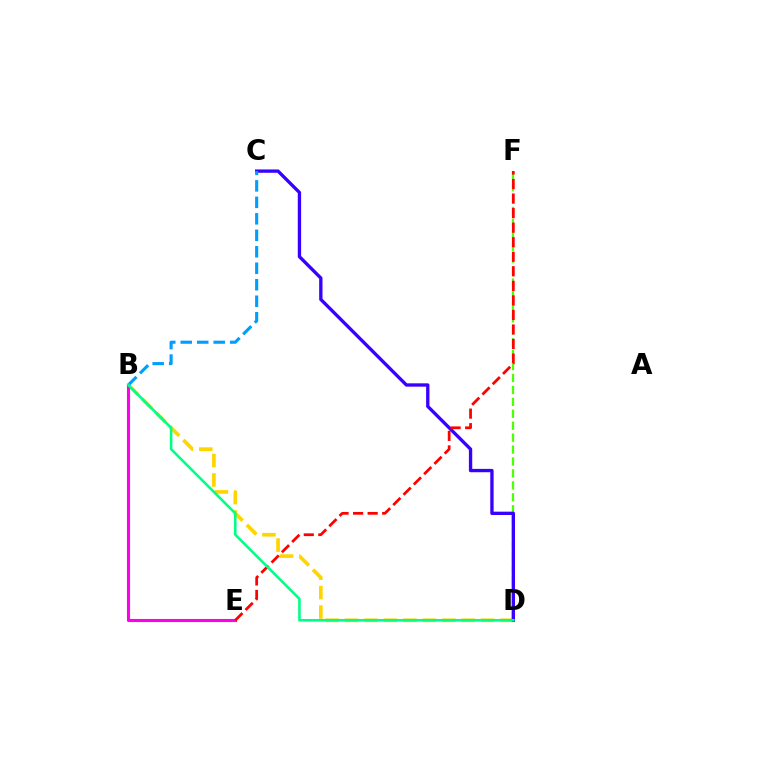{('D', 'F'): [{'color': '#4fff00', 'line_style': 'dashed', 'thickness': 1.62}], ('B', 'D'): [{'color': '#ffd500', 'line_style': 'dashed', 'thickness': 2.64}, {'color': '#00ff86', 'line_style': 'solid', 'thickness': 1.87}], ('C', 'D'): [{'color': '#3700ff', 'line_style': 'solid', 'thickness': 2.4}], ('B', 'E'): [{'color': '#ff00ed', 'line_style': 'solid', 'thickness': 2.22}], ('E', 'F'): [{'color': '#ff0000', 'line_style': 'dashed', 'thickness': 1.98}], ('B', 'C'): [{'color': '#009eff', 'line_style': 'dashed', 'thickness': 2.24}]}